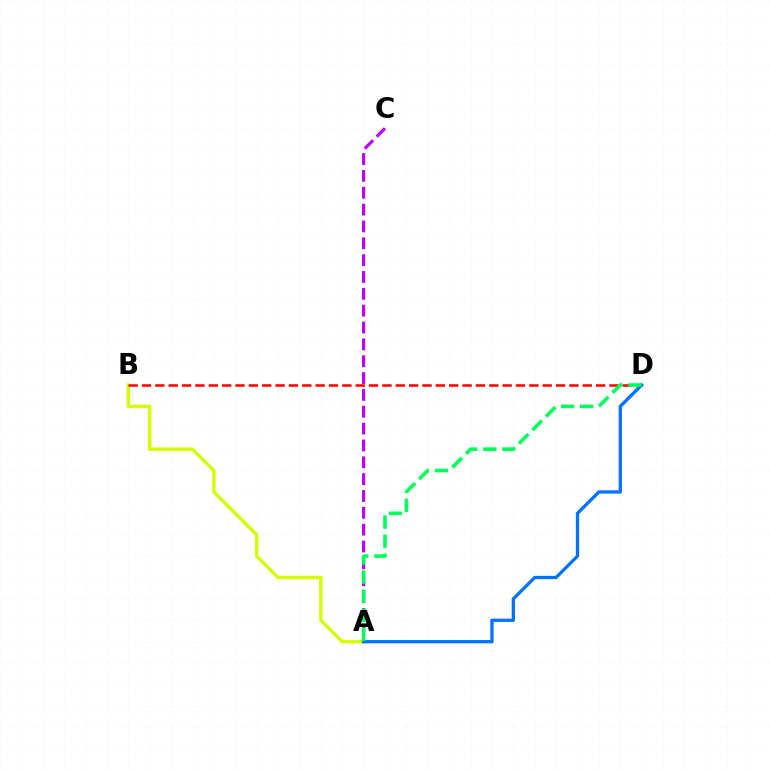{('A', 'C'): [{'color': '#b900ff', 'line_style': 'dashed', 'thickness': 2.29}], ('A', 'B'): [{'color': '#d1ff00', 'line_style': 'solid', 'thickness': 2.43}], ('B', 'D'): [{'color': '#ff0000', 'line_style': 'dashed', 'thickness': 1.81}], ('A', 'D'): [{'color': '#0074ff', 'line_style': 'solid', 'thickness': 2.37}, {'color': '#00ff5c', 'line_style': 'dashed', 'thickness': 2.59}]}